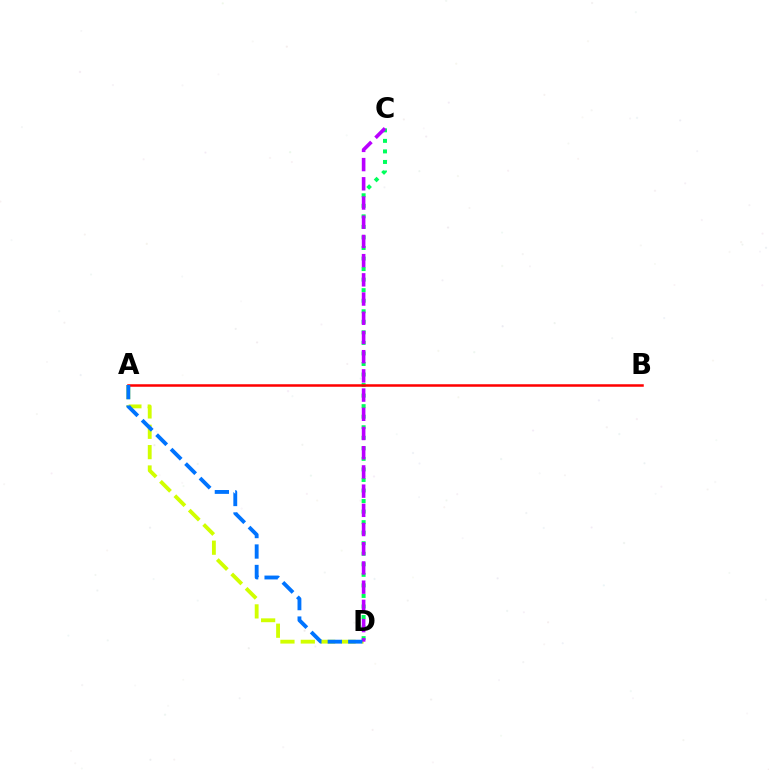{('C', 'D'): [{'color': '#00ff5c', 'line_style': 'dotted', 'thickness': 2.86}, {'color': '#b900ff', 'line_style': 'dashed', 'thickness': 2.61}], ('A', 'D'): [{'color': '#d1ff00', 'line_style': 'dashed', 'thickness': 2.77}, {'color': '#0074ff', 'line_style': 'dashed', 'thickness': 2.78}], ('A', 'B'): [{'color': '#ff0000', 'line_style': 'solid', 'thickness': 1.81}]}